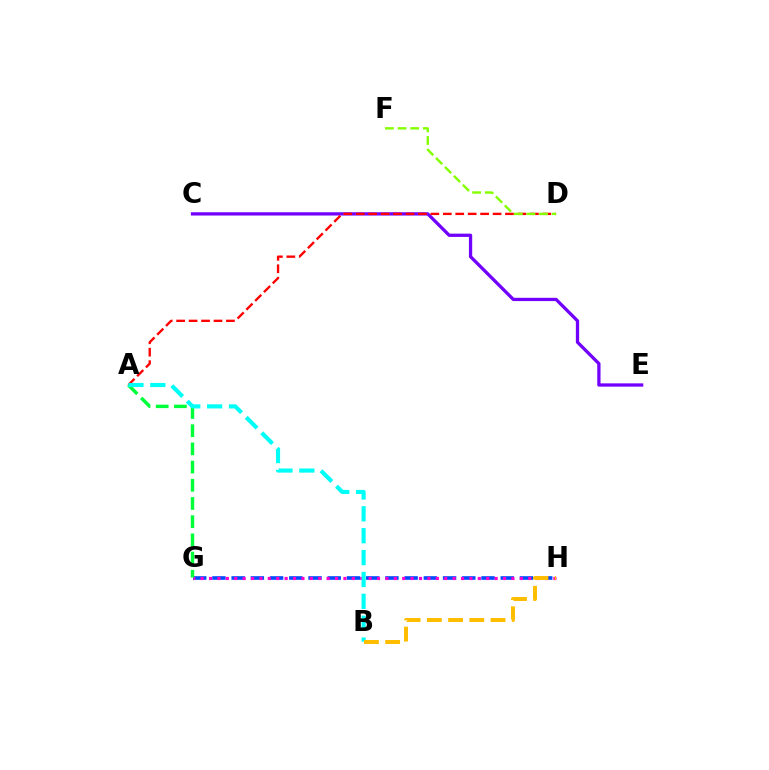{('C', 'E'): [{'color': '#7200ff', 'line_style': 'solid', 'thickness': 2.35}], ('G', 'H'): [{'color': '#004bff', 'line_style': 'dashed', 'thickness': 2.61}, {'color': '#ff00cf', 'line_style': 'dotted', 'thickness': 2.28}], ('A', 'D'): [{'color': '#ff0000', 'line_style': 'dashed', 'thickness': 1.69}], ('A', 'G'): [{'color': '#00ff39', 'line_style': 'dashed', 'thickness': 2.47}], ('A', 'B'): [{'color': '#00fff6', 'line_style': 'dashed', 'thickness': 2.97}], ('D', 'F'): [{'color': '#84ff00', 'line_style': 'dashed', 'thickness': 1.72}], ('B', 'H'): [{'color': '#ffbd00', 'line_style': 'dashed', 'thickness': 2.88}]}